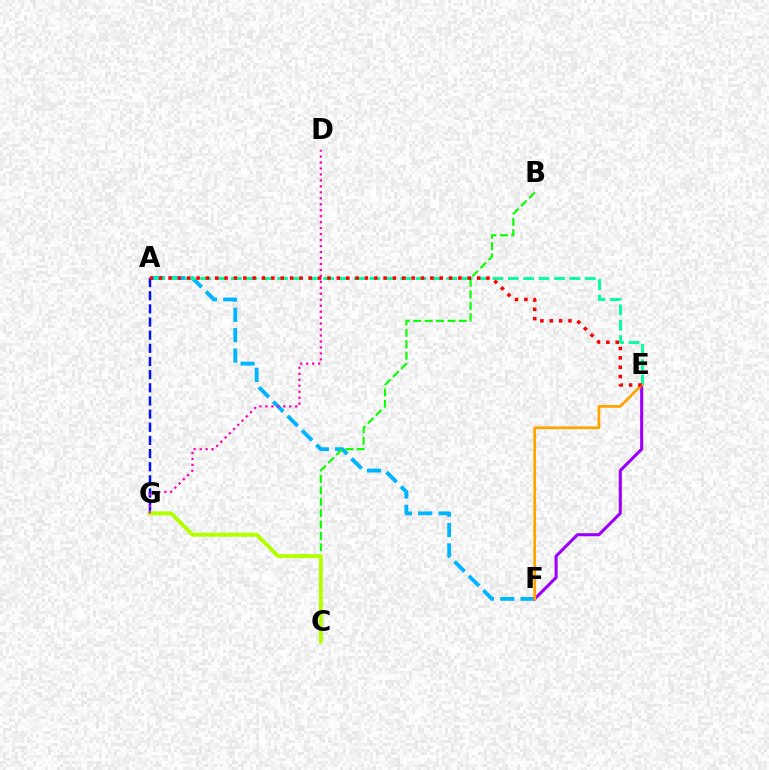{('A', 'F'): [{'color': '#00b5ff', 'line_style': 'dashed', 'thickness': 2.77}], ('A', 'G'): [{'color': '#0010ff', 'line_style': 'dashed', 'thickness': 1.79}], ('E', 'F'): [{'color': '#9b00ff', 'line_style': 'solid', 'thickness': 2.23}, {'color': '#ffa500', 'line_style': 'solid', 'thickness': 2.0}], ('A', 'E'): [{'color': '#00ff9d', 'line_style': 'dashed', 'thickness': 2.09}, {'color': '#ff0000', 'line_style': 'dotted', 'thickness': 2.54}], ('B', 'C'): [{'color': '#08ff00', 'line_style': 'dashed', 'thickness': 1.55}], ('C', 'G'): [{'color': '#b3ff00', 'line_style': 'solid', 'thickness': 2.84}], ('D', 'G'): [{'color': '#ff00bd', 'line_style': 'dotted', 'thickness': 1.62}]}